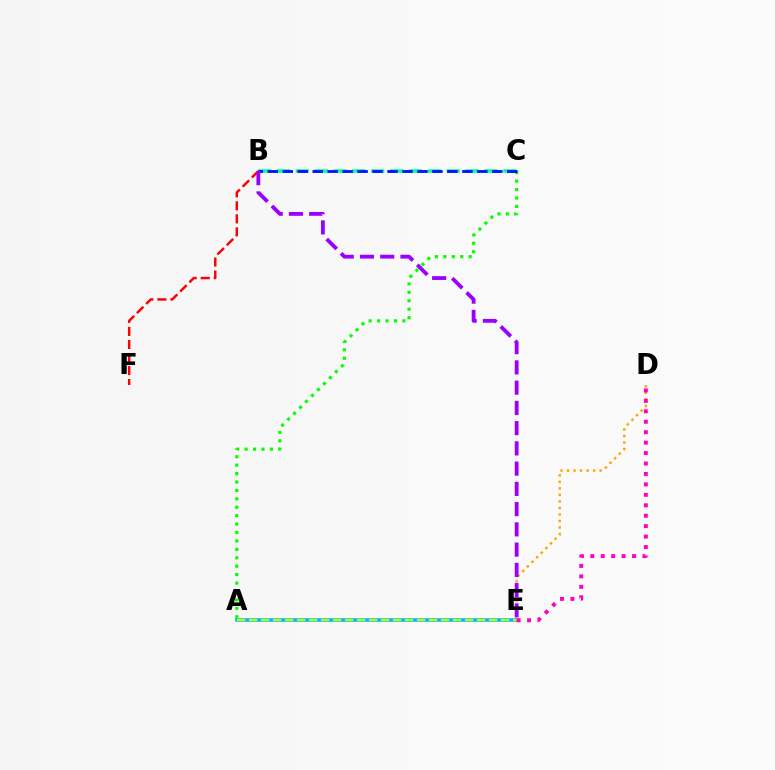{('A', 'E'): [{'color': '#00b5ff', 'line_style': 'solid', 'thickness': 2.52}, {'color': '#b3ff00', 'line_style': 'dashed', 'thickness': 1.63}], ('A', 'C'): [{'color': '#08ff00', 'line_style': 'dotted', 'thickness': 2.29}], ('B', 'F'): [{'color': '#ff0000', 'line_style': 'dashed', 'thickness': 1.77}], ('D', 'E'): [{'color': '#ffa500', 'line_style': 'dotted', 'thickness': 1.77}, {'color': '#ff00bd', 'line_style': 'dotted', 'thickness': 2.84}], ('B', 'C'): [{'color': '#00ff9d', 'line_style': 'dashed', 'thickness': 2.56}, {'color': '#0010ff', 'line_style': 'dashed', 'thickness': 2.03}], ('B', 'E'): [{'color': '#9b00ff', 'line_style': 'dashed', 'thickness': 2.75}]}